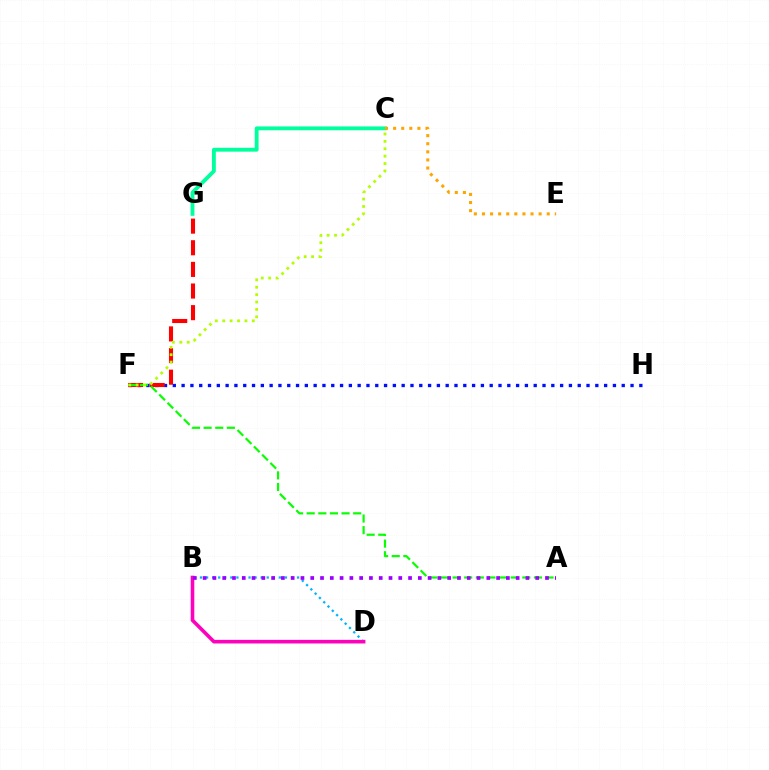{('F', 'H'): [{'color': '#0010ff', 'line_style': 'dotted', 'thickness': 2.39}], ('F', 'G'): [{'color': '#ff0000', 'line_style': 'dashed', 'thickness': 2.94}], ('B', 'D'): [{'color': '#00b5ff', 'line_style': 'dotted', 'thickness': 1.65}, {'color': '#ff00bd', 'line_style': 'solid', 'thickness': 2.59}], ('A', 'F'): [{'color': '#08ff00', 'line_style': 'dashed', 'thickness': 1.58}], ('C', 'G'): [{'color': '#00ff9d', 'line_style': 'solid', 'thickness': 2.77}], ('A', 'B'): [{'color': '#9b00ff', 'line_style': 'dotted', 'thickness': 2.66}], ('C', 'F'): [{'color': '#b3ff00', 'line_style': 'dotted', 'thickness': 2.01}], ('C', 'E'): [{'color': '#ffa500', 'line_style': 'dotted', 'thickness': 2.2}]}